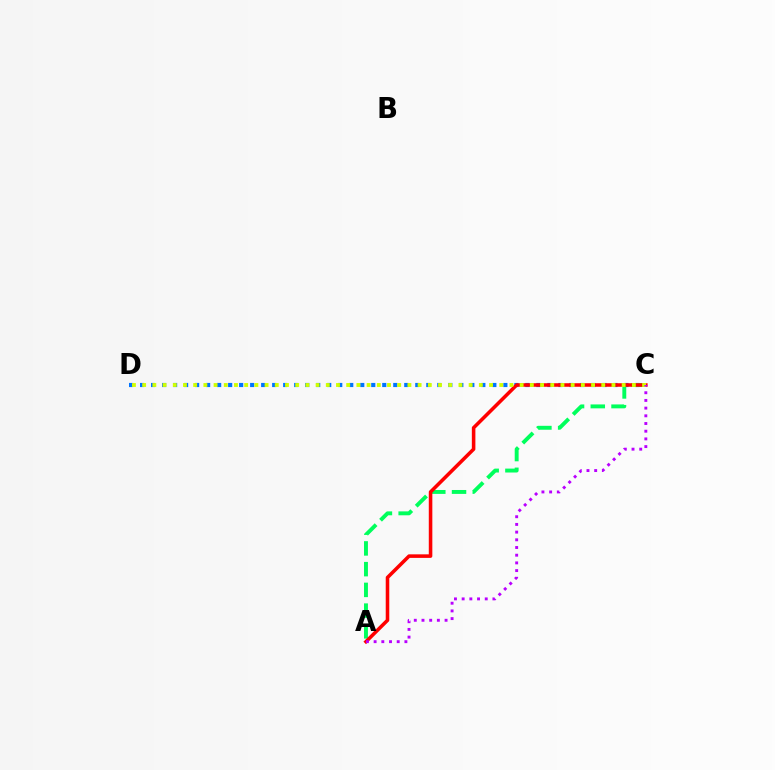{('C', 'D'): [{'color': '#0074ff', 'line_style': 'dotted', 'thickness': 2.99}, {'color': '#d1ff00', 'line_style': 'dotted', 'thickness': 2.77}], ('A', 'C'): [{'color': '#00ff5c', 'line_style': 'dashed', 'thickness': 2.82}, {'color': '#ff0000', 'line_style': 'solid', 'thickness': 2.56}, {'color': '#b900ff', 'line_style': 'dotted', 'thickness': 2.09}]}